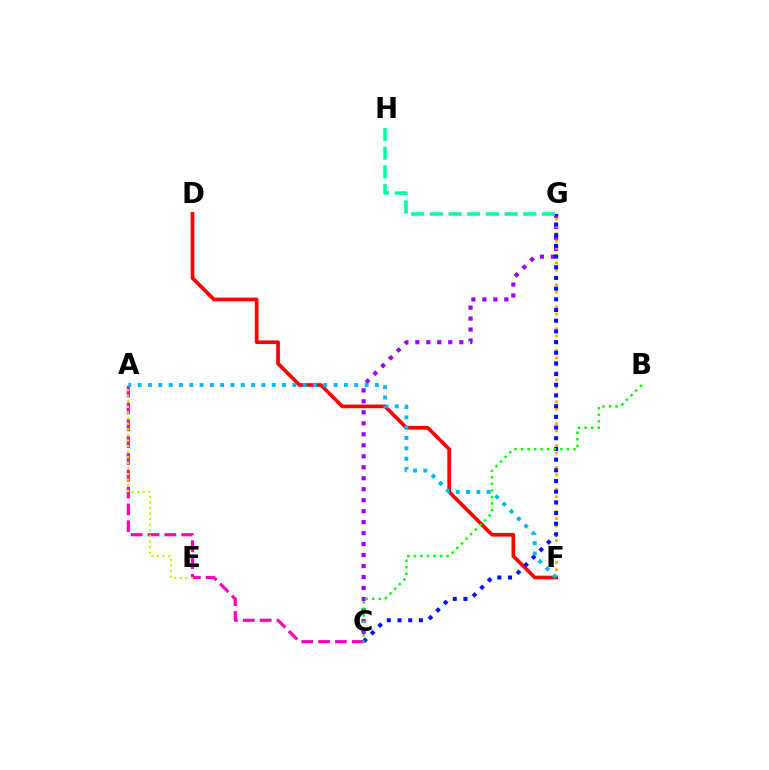{('A', 'C'): [{'color': '#ff00bd', 'line_style': 'dashed', 'thickness': 2.29}], ('A', 'E'): [{'color': '#b3ff00', 'line_style': 'dotted', 'thickness': 1.52}], ('C', 'G'): [{'color': '#9b00ff', 'line_style': 'dotted', 'thickness': 2.98}, {'color': '#0010ff', 'line_style': 'dotted', 'thickness': 2.9}], ('F', 'G'): [{'color': '#ffa500', 'line_style': 'dotted', 'thickness': 1.99}], ('D', 'F'): [{'color': '#ff0000', 'line_style': 'solid', 'thickness': 2.64}], ('A', 'F'): [{'color': '#00b5ff', 'line_style': 'dotted', 'thickness': 2.8}], ('G', 'H'): [{'color': '#00ff9d', 'line_style': 'dashed', 'thickness': 2.54}], ('B', 'C'): [{'color': '#08ff00', 'line_style': 'dotted', 'thickness': 1.78}]}